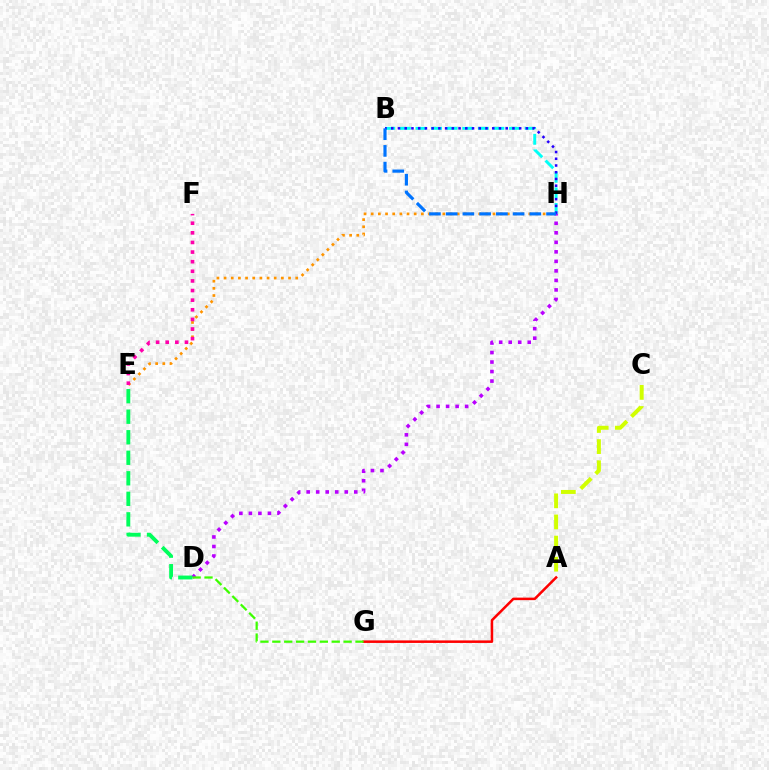{('A', 'C'): [{'color': '#d1ff00', 'line_style': 'dashed', 'thickness': 2.87}], ('D', 'H'): [{'color': '#b900ff', 'line_style': 'dotted', 'thickness': 2.59}], ('E', 'H'): [{'color': '#ff9400', 'line_style': 'dotted', 'thickness': 1.95}], ('B', 'H'): [{'color': '#00fff6', 'line_style': 'dashed', 'thickness': 2.12}, {'color': '#2500ff', 'line_style': 'dotted', 'thickness': 1.83}, {'color': '#0074ff', 'line_style': 'dashed', 'thickness': 2.27}], ('A', 'G'): [{'color': '#ff0000', 'line_style': 'solid', 'thickness': 1.82}], ('D', 'G'): [{'color': '#3dff00', 'line_style': 'dashed', 'thickness': 1.61}], ('D', 'E'): [{'color': '#00ff5c', 'line_style': 'dashed', 'thickness': 2.79}], ('E', 'F'): [{'color': '#ff00ac', 'line_style': 'dotted', 'thickness': 2.61}]}